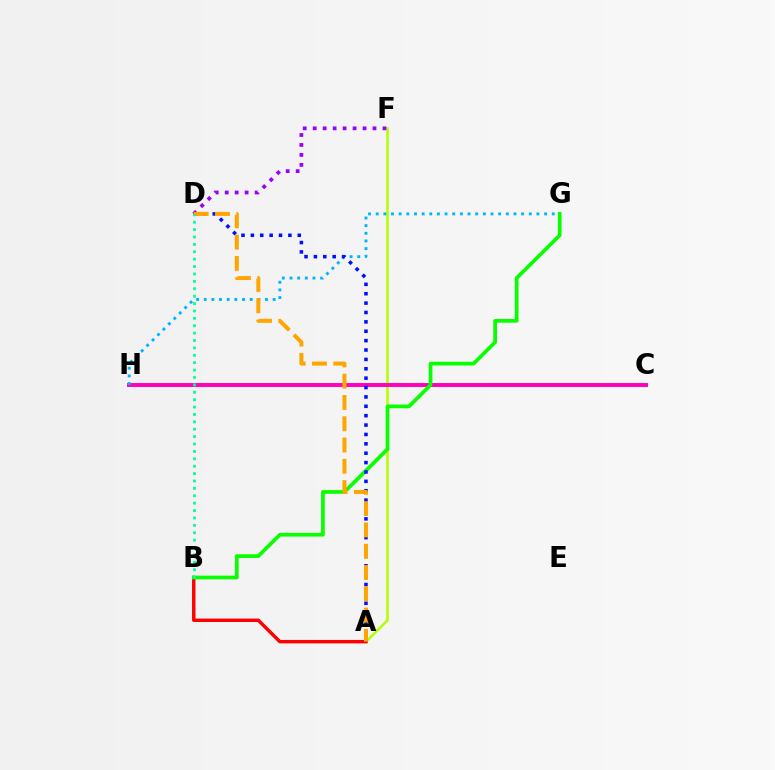{('A', 'F'): [{'color': '#b3ff00', 'line_style': 'solid', 'thickness': 1.85}], ('D', 'F'): [{'color': '#9b00ff', 'line_style': 'dotted', 'thickness': 2.71}], ('A', 'B'): [{'color': '#ff0000', 'line_style': 'solid', 'thickness': 2.47}], ('C', 'H'): [{'color': '#ff00bd', 'line_style': 'solid', 'thickness': 2.83}], ('G', 'H'): [{'color': '#00b5ff', 'line_style': 'dotted', 'thickness': 2.08}], ('B', 'G'): [{'color': '#08ff00', 'line_style': 'solid', 'thickness': 2.67}], ('A', 'D'): [{'color': '#0010ff', 'line_style': 'dotted', 'thickness': 2.55}, {'color': '#ffa500', 'line_style': 'dashed', 'thickness': 2.89}], ('B', 'D'): [{'color': '#00ff9d', 'line_style': 'dotted', 'thickness': 2.01}]}